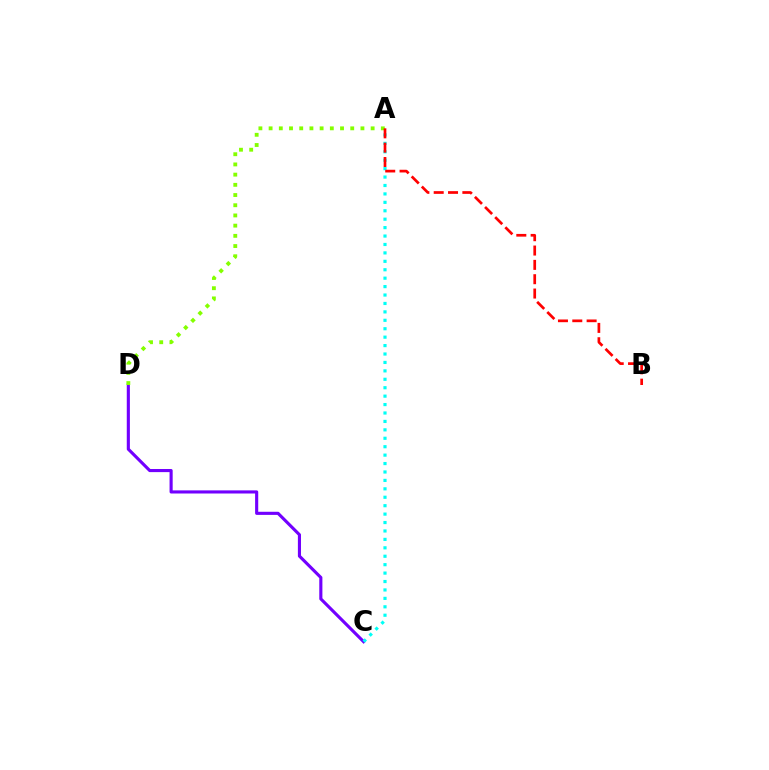{('C', 'D'): [{'color': '#7200ff', 'line_style': 'solid', 'thickness': 2.25}], ('A', 'D'): [{'color': '#84ff00', 'line_style': 'dotted', 'thickness': 2.77}], ('A', 'C'): [{'color': '#00fff6', 'line_style': 'dotted', 'thickness': 2.29}], ('A', 'B'): [{'color': '#ff0000', 'line_style': 'dashed', 'thickness': 1.95}]}